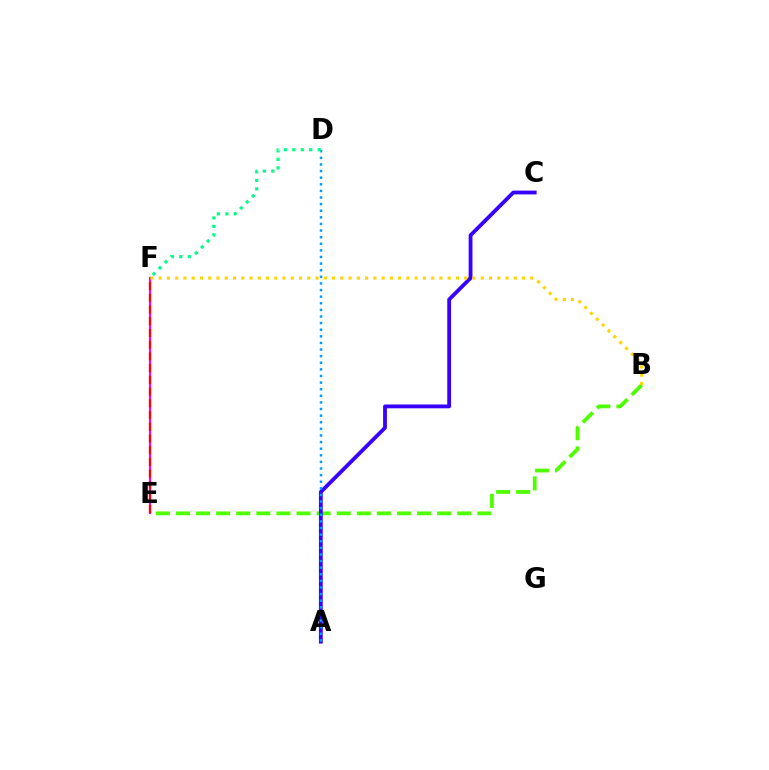{('B', 'E'): [{'color': '#4fff00', 'line_style': 'dashed', 'thickness': 2.73}], ('E', 'F'): [{'color': '#ff00ed', 'line_style': 'solid', 'thickness': 1.58}, {'color': '#ff0000', 'line_style': 'dashed', 'thickness': 1.59}], ('A', 'C'): [{'color': '#3700ff', 'line_style': 'solid', 'thickness': 2.74}], ('A', 'D'): [{'color': '#009eff', 'line_style': 'dotted', 'thickness': 1.8}], ('B', 'F'): [{'color': '#ffd500', 'line_style': 'dotted', 'thickness': 2.24}], ('D', 'F'): [{'color': '#00ff86', 'line_style': 'dotted', 'thickness': 2.3}]}